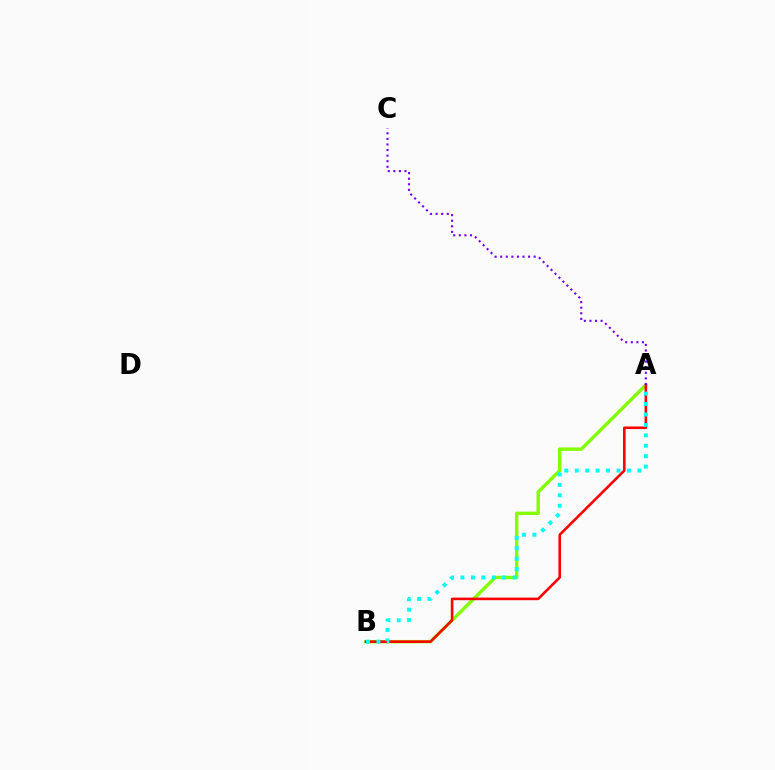{('A', 'B'): [{'color': '#84ff00', 'line_style': 'solid', 'thickness': 2.46}, {'color': '#ff0000', 'line_style': 'solid', 'thickness': 1.86}, {'color': '#00fff6', 'line_style': 'dotted', 'thickness': 2.83}], ('A', 'C'): [{'color': '#7200ff', 'line_style': 'dotted', 'thickness': 1.52}]}